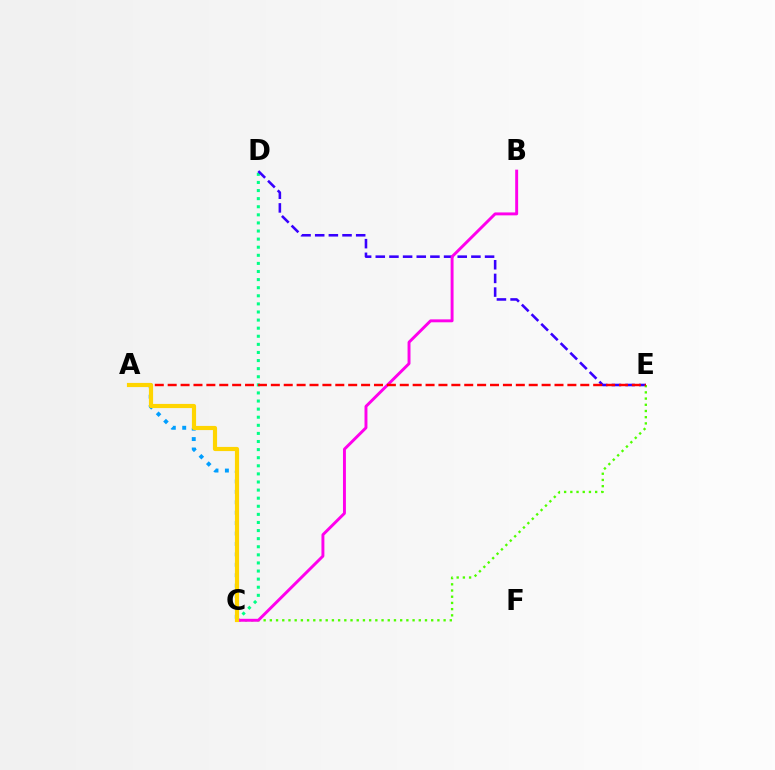{('C', 'D'): [{'color': '#00ff86', 'line_style': 'dotted', 'thickness': 2.2}], ('D', 'E'): [{'color': '#3700ff', 'line_style': 'dashed', 'thickness': 1.86}], ('A', 'C'): [{'color': '#009eff', 'line_style': 'dotted', 'thickness': 2.83}, {'color': '#ffd500', 'line_style': 'solid', 'thickness': 2.99}], ('C', 'E'): [{'color': '#4fff00', 'line_style': 'dotted', 'thickness': 1.69}], ('B', 'C'): [{'color': '#ff00ed', 'line_style': 'solid', 'thickness': 2.11}], ('A', 'E'): [{'color': '#ff0000', 'line_style': 'dashed', 'thickness': 1.75}]}